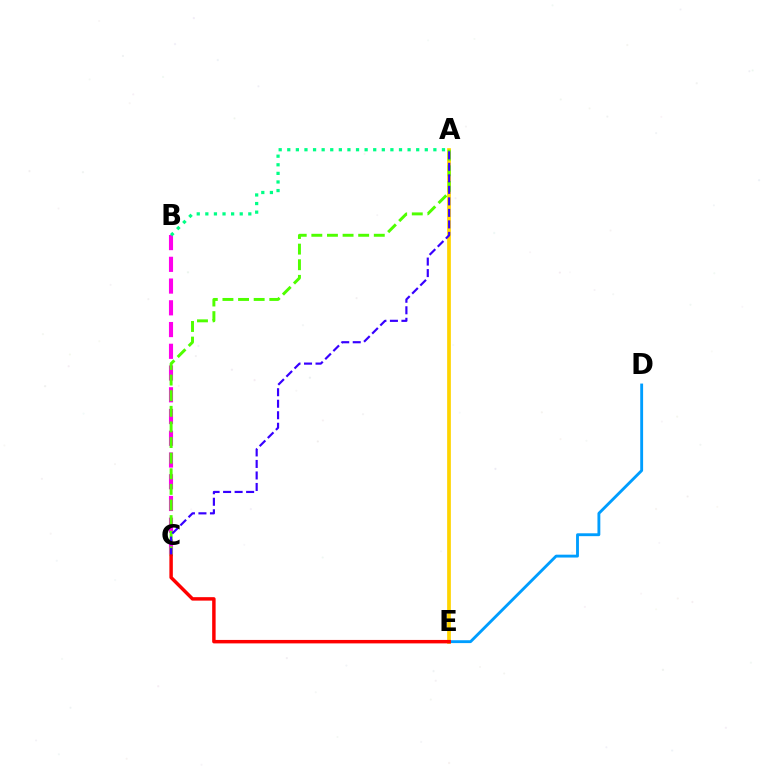{('A', 'E'): [{'color': '#ffd500', 'line_style': 'solid', 'thickness': 2.68}], ('B', 'C'): [{'color': '#ff00ed', 'line_style': 'dashed', 'thickness': 2.95}], ('A', 'C'): [{'color': '#4fff00', 'line_style': 'dashed', 'thickness': 2.12}, {'color': '#3700ff', 'line_style': 'dashed', 'thickness': 1.56}], ('A', 'B'): [{'color': '#00ff86', 'line_style': 'dotted', 'thickness': 2.34}], ('D', 'E'): [{'color': '#009eff', 'line_style': 'solid', 'thickness': 2.06}], ('C', 'E'): [{'color': '#ff0000', 'line_style': 'solid', 'thickness': 2.49}]}